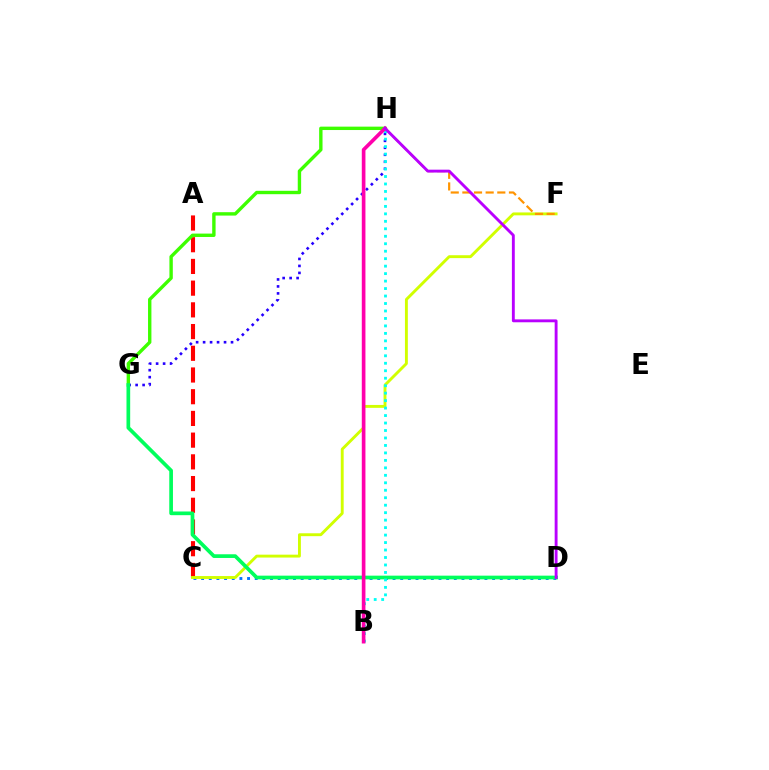{('G', 'H'): [{'color': '#2500ff', 'line_style': 'dotted', 'thickness': 1.9}, {'color': '#3dff00', 'line_style': 'solid', 'thickness': 2.44}], ('A', 'C'): [{'color': '#ff0000', 'line_style': 'dashed', 'thickness': 2.95}], ('C', 'D'): [{'color': '#0074ff', 'line_style': 'dotted', 'thickness': 2.08}], ('C', 'F'): [{'color': '#d1ff00', 'line_style': 'solid', 'thickness': 2.08}], ('D', 'G'): [{'color': '#00ff5c', 'line_style': 'solid', 'thickness': 2.66}], ('F', 'H'): [{'color': '#ff9400', 'line_style': 'dashed', 'thickness': 1.58}], ('B', 'H'): [{'color': '#00fff6', 'line_style': 'dotted', 'thickness': 2.03}, {'color': '#ff00ac', 'line_style': 'solid', 'thickness': 2.63}], ('D', 'H'): [{'color': '#b900ff', 'line_style': 'solid', 'thickness': 2.07}]}